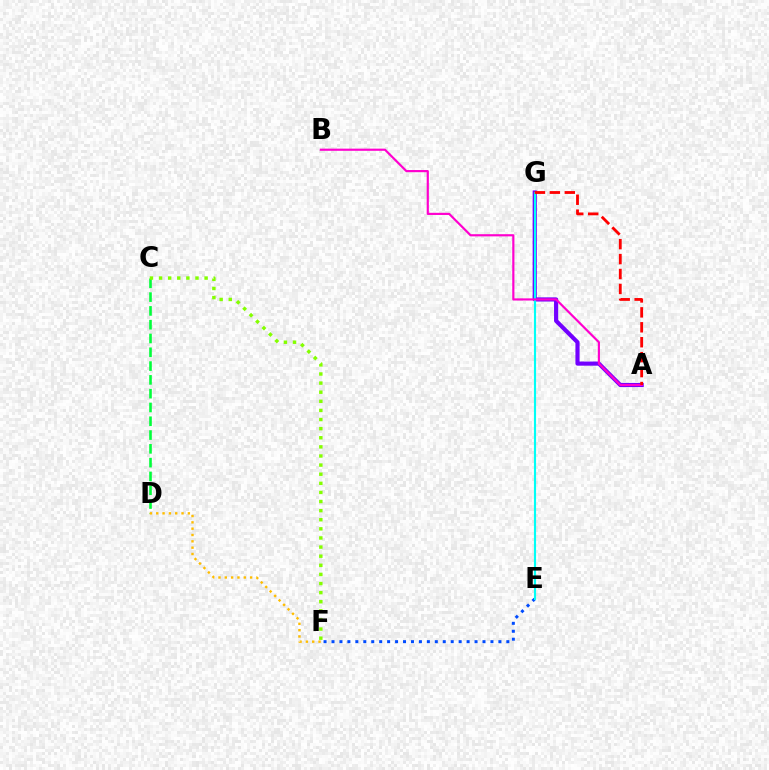{('E', 'F'): [{'color': '#004bff', 'line_style': 'dotted', 'thickness': 2.16}], ('A', 'G'): [{'color': '#7200ff', 'line_style': 'solid', 'thickness': 2.99}, {'color': '#ff0000', 'line_style': 'dashed', 'thickness': 2.03}], ('E', 'G'): [{'color': '#00fff6', 'line_style': 'solid', 'thickness': 1.54}], ('C', 'D'): [{'color': '#00ff39', 'line_style': 'dashed', 'thickness': 1.87}], ('A', 'B'): [{'color': '#ff00cf', 'line_style': 'solid', 'thickness': 1.57}], ('D', 'F'): [{'color': '#ffbd00', 'line_style': 'dotted', 'thickness': 1.72}], ('C', 'F'): [{'color': '#84ff00', 'line_style': 'dotted', 'thickness': 2.48}]}